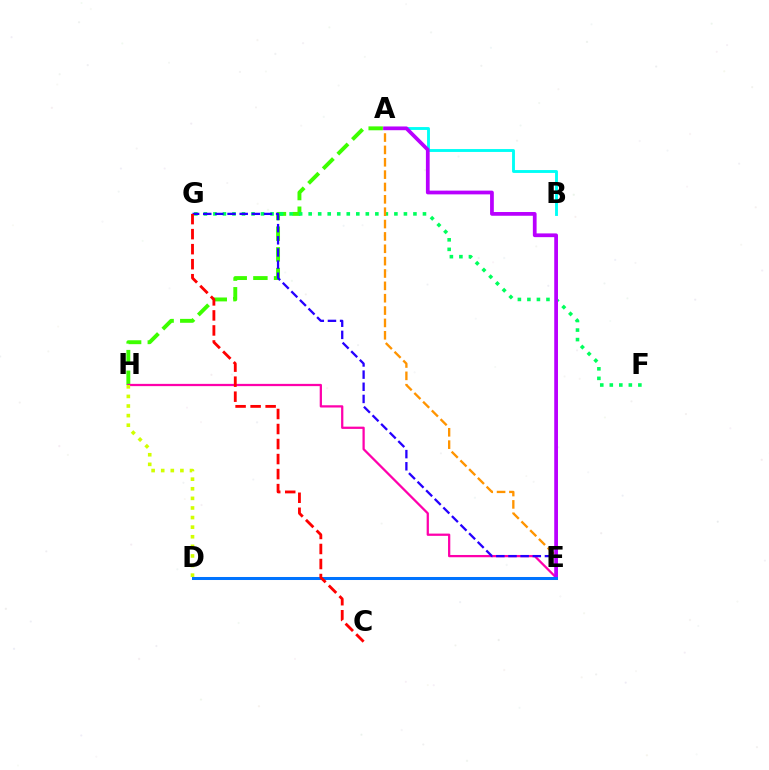{('A', 'H'): [{'color': '#3dff00', 'line_style': 'dashed', 'thickness': 2.81}], ('E', 'H'): [{'color': '#ff00ac', 'line_style': 'solid', 'thickness': 1.63}], ('F', 'G'): [{'color': '#00ff5c', 'line_style': 'dotted', 'thickness': 2.59}], ('E', 'G'): [{'color': '#2500ff', 'line_style': 'dashed', 'thickness': 1.65}], ('A', 'B'): [{'color': '#00fff6', 'line_style': 'solid', 'thickness': 2.08}], ('A', 'E'): [{'color': '#ff9400', 'line_style': 'dashed', 'thickness': 1.68}, {'color': '#b900ff', 'line_style': 'solid', 'thickness': 2.69}], ('D', 'E'): [{'color': '#0074ff', 'line_style': 'solid', 'thickness': 2.17}], ('C', 'G'): [{'color': '#ff0000', 'line_style': 'dashed', 'thickness': 2.04}], ('D', 'H'): [{'color': '#d1ff00', 'line_style': 'dotted', 'thickness': 2.61}]}